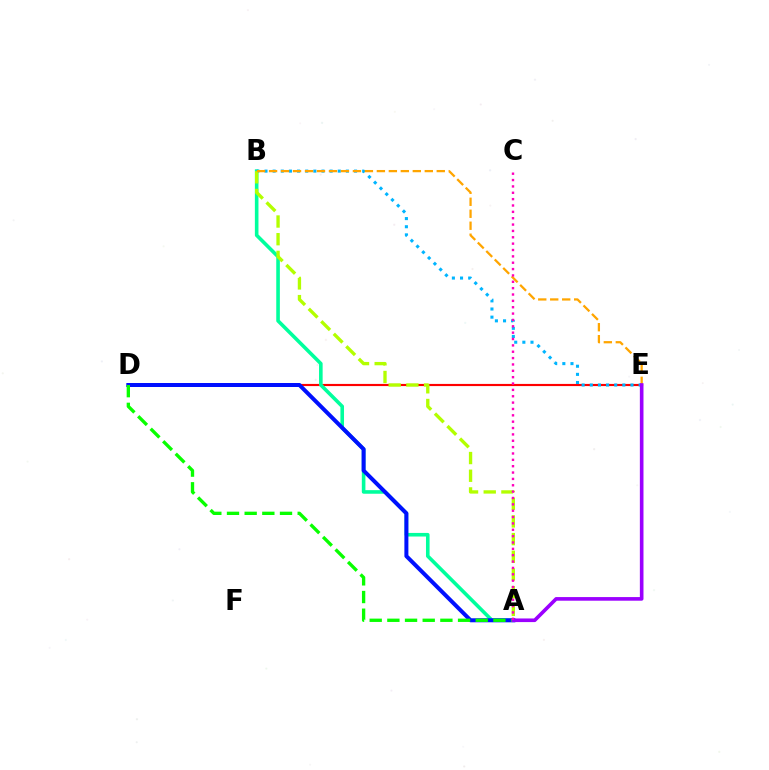{('D', 'E'): [{'color': '#ff0000', 'line_style': 'solid', 'thickness': 1.55}], ('A', 'B'): [{'color': '#00ff9d', 'line_style': 'solid', 'thickness': 2.59}, {'color': '#b3ff00', 'line_style': 'dashed', 'thickness': 2.4}], ('B', 'E'): [{'color': '#00b5ff', 'line_style': 'dotted', 'thickness': 2.21}, {'color': '#ffa500', 'line_style': 'dashed', 'thickness': 1.63}], ('A', 'D'): [{'color': '#0010ff', 'line_style': 'solid', 'thickness': 2.88}, {'color': '#08ff00', 'line_style': 'dashed', 'thickness': 2.4}], ('A', 'E'): [{'color': '#9b00ff', 'line_style': 'solid', 'thickness': 2.61}], ('A', 'C'): [{'color': '#ff00bd', 'line_style': 'dotted', 'thickness': 1.73}]}